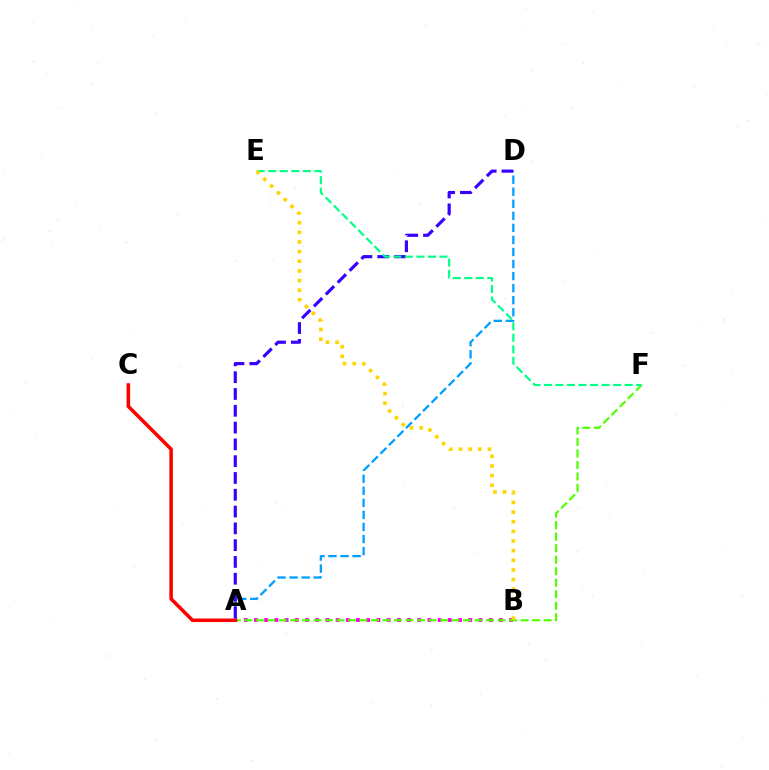{('A', 'B'): [{'color': '#ff00ed', 'line_style': 'dotted', 'thickness': 2.77}], ('A', 'D'): [{'color': '#009eff', 'line_style': 'dashed', 'thickness': 1.64}, {'color': '#3700ff', 'line_style': 'dashed', 'thickness': 2.28}], ('A', 'F'): [{'color': '#4fff00', 'line_style': 'dashed', 'thickness': 1.56}], ('E', 'F'): [{'color': '#00ff86', 'line_style': 'dashed', 'thickness': 1.57}], ('B', 'E'): [{'color': '#ffd500', 'line_style': 'dotted', 'thickness': 2.62}], ('A', 'C'): [{'color': '#ff0000', 'line_style': 'solid', 'thickness': 2.55}]}